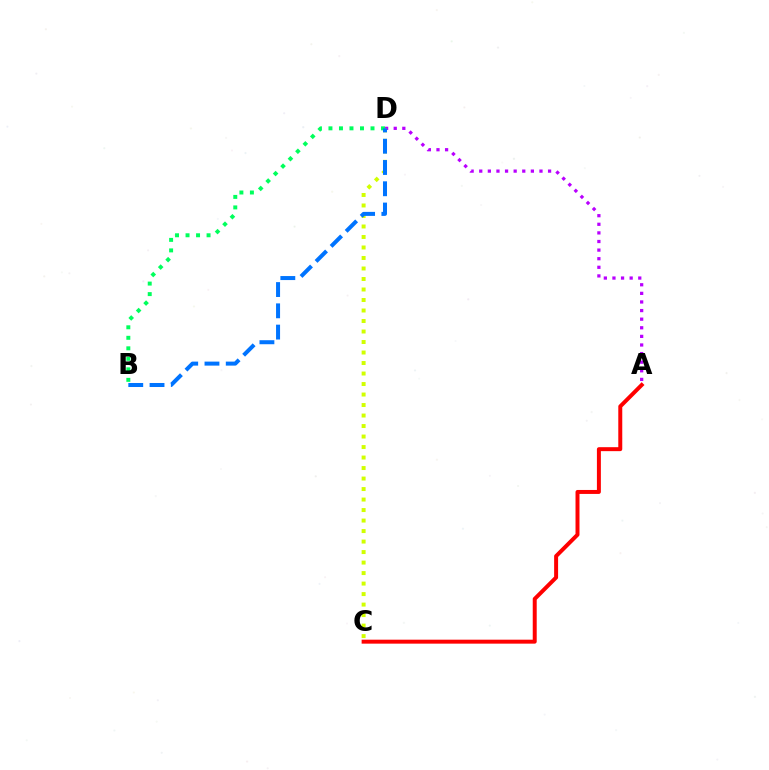{('A', 'D'): [{'color': '#b900ff', 'line_style': 'dotted', 'thickness': 2.34}], ('C', 'D'): [{'color': '#d1ff00', 'line_style': 'dotted', 'thickness': 2.85}], ('A', 'C'): [{'color': '#ff0000', 'line_style': 'solid', 'thickness': 2.86}], ('B', 'D'): [{'color': '#00ff5c', 'line_style': 'dotted', 'thickness': 2.86}, {'color': '#0074ff', 'line_style': 'dashed', 'thickness': 2.89}]}